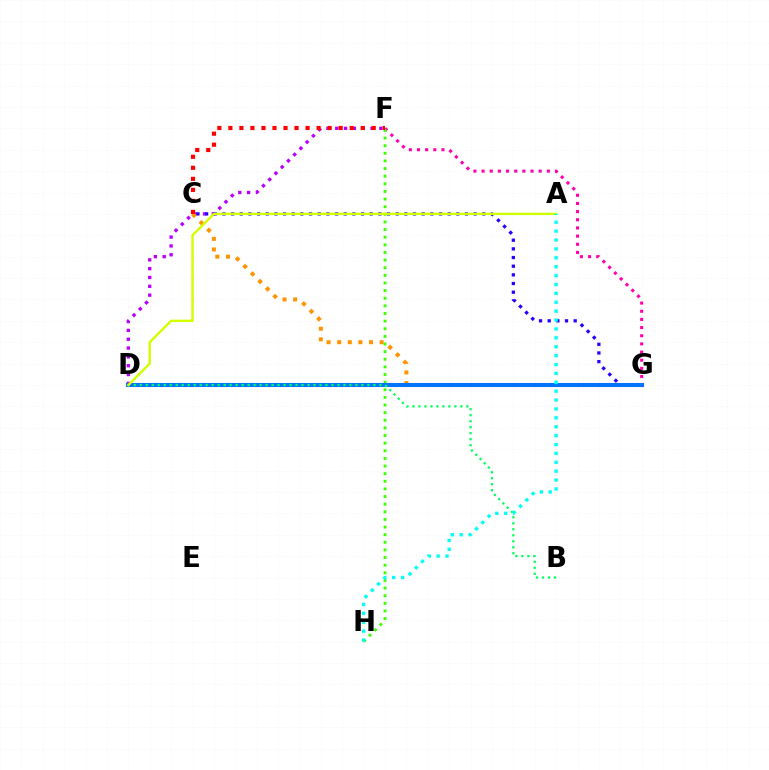{('D', 'F'): [{'color': '#b900ff', 'line_style': 'dotted', 'thickness': 2.4}], ('F', 'G'): [{'color': '#ff00ac', 'line_style': 'dotted', 'thickness': 2.22}], ('C', 'G'): [{'color': '#2500ff', 'line_style': 'dotted', 'thickness': 2.35}, {'color': '#ff9400', 'line_style': 'dotted', 'thickness': 2.88}], ('F', 'H'): [{'color': '#3dff00', 'line_style': 'dotted', 'thickness': 2.07}], ('D', 'G'): [{'color': '#0074ff', 'line_style': 'solid', 'thickness': 2.93}], ('B', 'D'): [{'color': '#00ff5c', 'line_style': 'dotted', 'thickness': 1.63}], ('C', 'F'): [{'color': '#ff0000', 'line_style': 'dotted', 'thickness': 3.0}], ('A', 'D'): [{'color': '#d1ff00', 'line_style': 'solid', 'thickness': 1.72}], ('A', 'H'): [{'color': '#00fff6', 'line_style': 'dotted', 'thickness': 2.42}]}